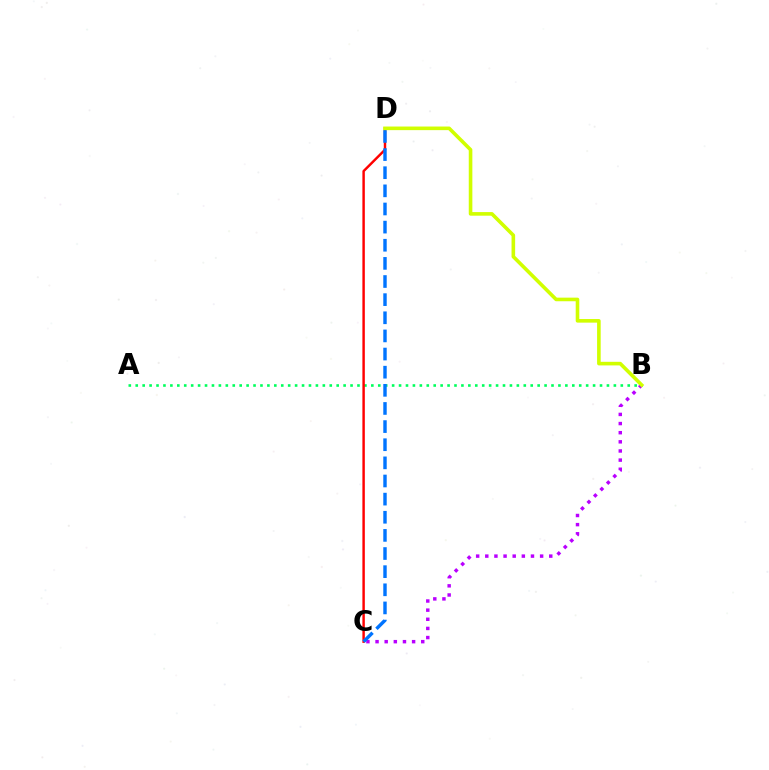{('B', 'C'): [{'color': '#b900ff', 'line_style': 'dotted', 'thickness': 2.48}], ('A', 'B'): [{'color': '#00ff5c', 'line_style': 'dotted', 'thickness': 1.88}], ('C', 'D'): [{'color': '#ff0000', 'line_style': 'solid', 'thickness': 1.76}, {'color': '#0074ff', 'line_style': 'dashed', 'thickness': 2.46}], ('B', 'D'): [{'color': '#d1ff00', 'line_style': 'solid', 'thickness': 2.59}]}